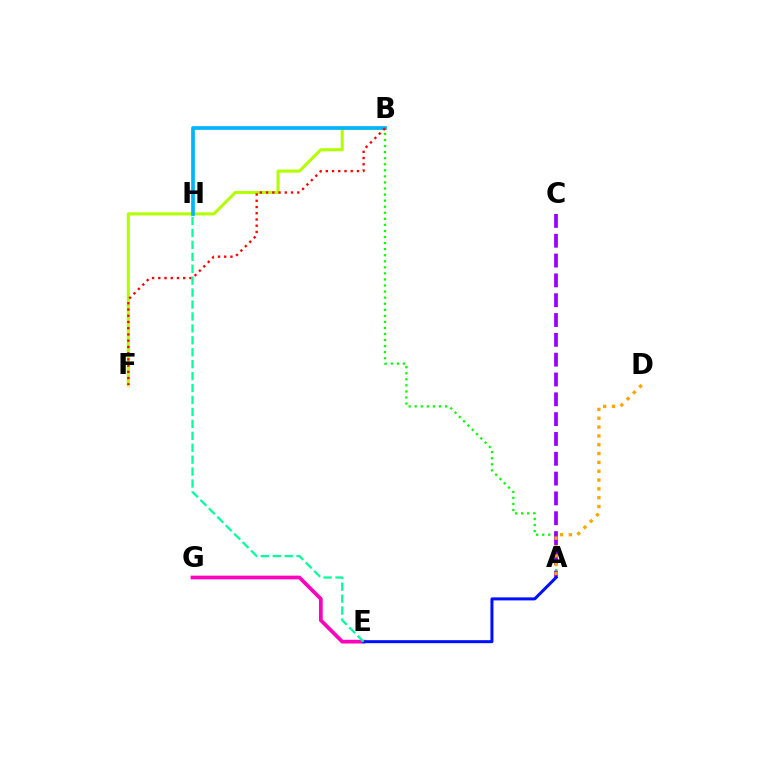{('A', 'B'): [{'color': '#08ff00', 'line_style': 'dotted', 'thickness': 1.65}], ('B', 'F'): [{'color': '#b3ff00', 'line_style': 'solid', 'thickness': 2.21}, {'color': '#ff0000', 'line_style': 'dotted', 'thickness': 1.69}], ('B', 'H'): [{'color': '#00b5ff', 'line_style': 'solid', 'thickness': 2.66}], ('E', 'G'): [{'color': '#ff00bd', 'line_style': 'solid', 'thickness': 2.68}], ('A', 'C'): [{'color': '#9b00ff', 'line_style': 'dashed', 'thickness': 2.69}], ('A', 'D'): [{'color': '#ffa500', 'line_style': 'dotted', 'thickness': 2.4}], ('A', 'E'): [{'color': '#0010ff', 'line_style': 'solid', 'thickness': 2.17}], ('E', 'H'): [{'color': '#00ff9d', 'line_style': 'dashed', 'thickness': 1.62}]}